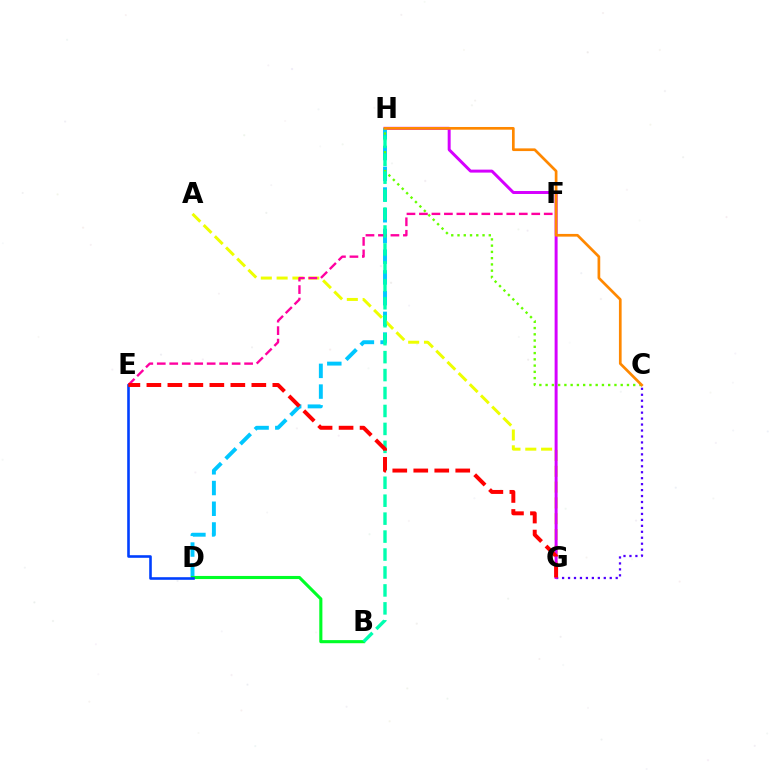{('D', 'H'): [{'color': '#00c7ff', 'line_style': 'dashed', 'thickness': 2.82}], ('C', 'G'): [{'color': '#4f00ff', 'line_style': 'dotted', 'thickness': 1.62}], ('B', 'D'): [{'color': '#00ff27', 'line_style': 'solid', 'thickness': 2.23}], ('A', 'G'): [{'color': '#eeff00', 'line_style': 'dashed', 'thickness': 2.15}], ('G', 'H'): [{'color': '#d600ff', 'line_style': 'solid', 'thickness': 2.14}], ('E', 'F'): [{'color': '#ff00a0', 'line_style': 'dashed', 'thickness': 1.7}], ('C', 'H'): [{'color': '#66ff00', 'line_style': 'dotted', 'thickness': 1.7}, {'color': '#ff8800', 'line_style': 'solid', 'thickness': 1.94}], ('B', 'H'): [{'color': '#00ffaf', 'line_style': 'dashed', 'thickness': 2.44}], ('D', 'E'): [{'color': '#003fff', 'line_style': 'solid', 'thickness': 1.87}], ('E', 'G'): [{'color': '#ff0000', 'line_style': 'dashed', 'thickness': 2.85}]}